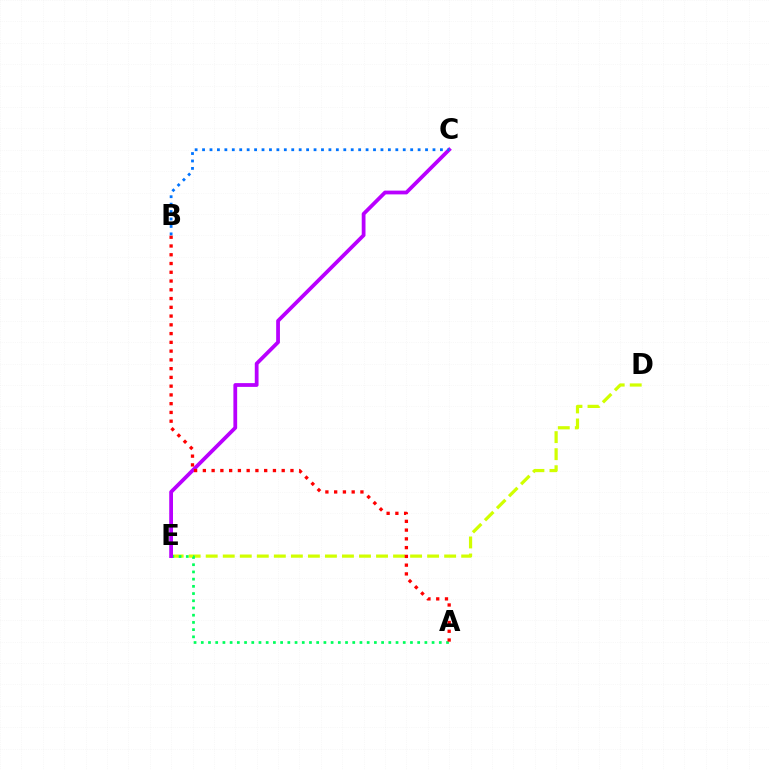{('D', 'E'): [{'color': '#d1ff00', 'line_style': 'dashed', 'thickness': 2.31}], ('A', 'E'): [{'color': '#00ff5c', 'line_style': 'dotted', 'thickness': 1.96}], ('C', 'E'): [{'color': '#b900ff', 'line_style': 'solid', 'thickness': 2.71}], ('A', 'B'): [{'color': '#ff0000', 'line_style': 'dotted', 'thickness': 2.38}], ('B', 'C'): [{'color': '#0074ff', 'line_style': 'dotted', 'thickness': 2.02}]}